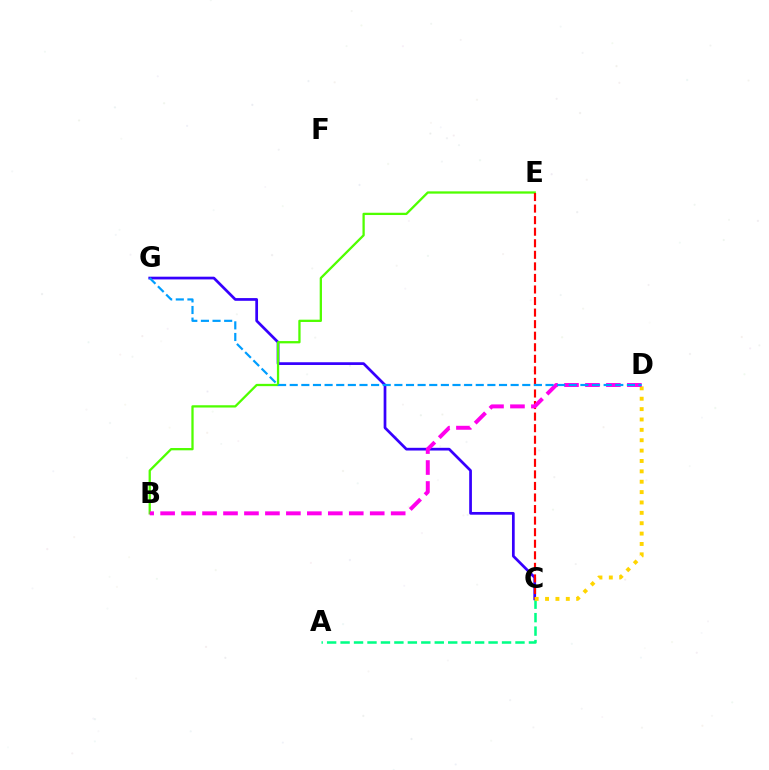{('A', 'C'): [{'color': '#00ff86', 'line_style': 'dashed', 'thickness': 1.83}], ('C', 'G'): [{'color': '#3700ff', 'line_style': 'solid', 'thickness': 1.96}], ('B', 'E'): [{'color': '#4fff00', 'line_style': 'solid', 'thickness': 1.65}], ('C', 'E'): [{'color': '#ff0000', 'line_style': 'dashed', 'thickness': 1.57}], ('C', 'D'): [{'color': '#ffd500', 'line_style': 'dotted', 'thickness': 2.82}], ('B', 'D'): [{'color': '#ff00ed', 'line_style': 'dashed', 'thickness': 2.85}], ('D', 'G'): [{'color': '#009eff', 'line_style': 'dashed', 'thickness': 1.58}]}